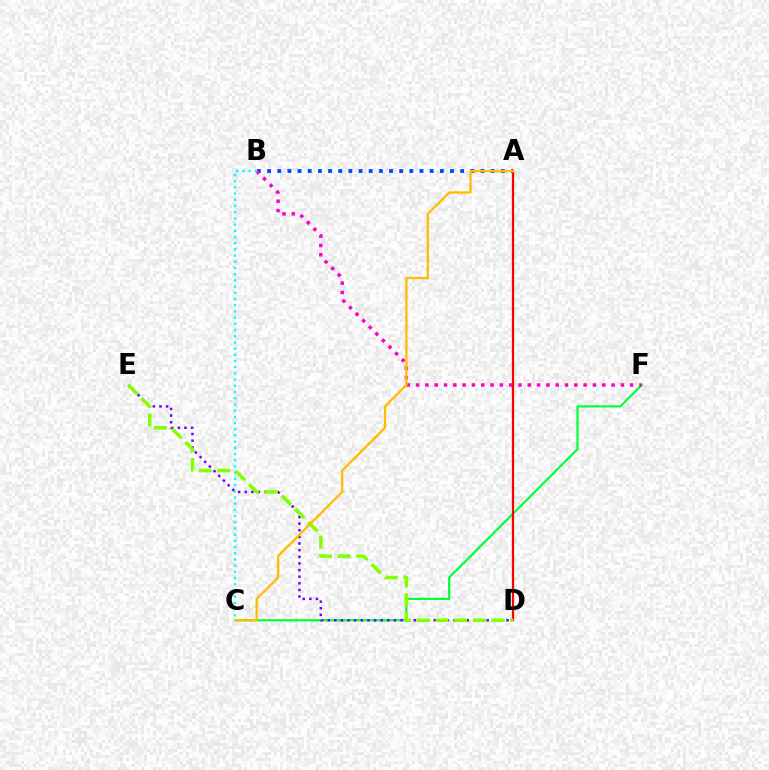{('A', 'B'): [{'color': '#004bff', 'line_style': 'dotted', 'thickness': 2.76}], ('C', 'F'): [{'color': '#00ff39', 'line_style': 'solid', 'thickness': 1.55}], ('D', 'E'): [{'color': '#7200ff', 'line_style': 'dotted', 'thickness': 1.8}, {'color': '#84ff00', 'line_style': 'dashed', 'thickness': 2.54}], ('A', 'D'): [{'color': '#ff0000', 'line_style': 'solid', 'thickness': 1.63}], ('B', 'F'): [{'color': '#ff00cf', 'line_style': 'dotted', 'thickness': 2.53}], ('A', 'C'): [{'color': '#ffbd00', 'line_style': 'solid', 'thickness': 1.66}], ('B', 'C'): [{'color': '#00fff6', 'line_style': 'dotted', 'thickness': 1.68}]}